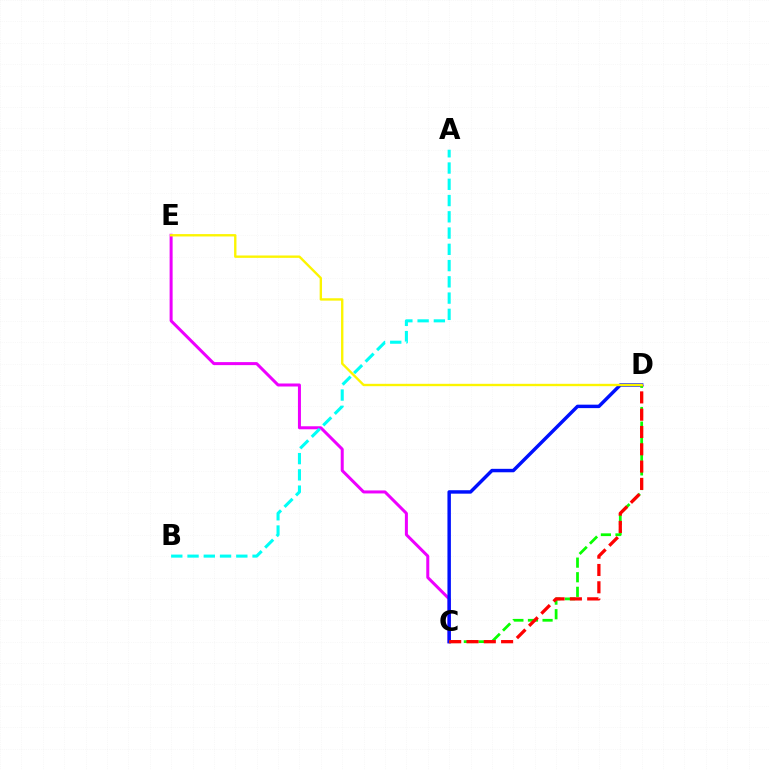{('C', 'E'): [{'color': '#ee00ff', 'line_style': 'solid', 'thickness': 2.17}], ('C', 'D'): [{'color': '#0010ff', 'line_style': 'solid', 'thickness': 2.48}, {'color': '#08ff00', 'line_style': 'dashed', 'thickness': 1.98}, {'color': '#ff0000', 'line_style': 'dashed', 'thickness': 2.35}], ('A', 'B'): [{'color': '#00fff6', 'line_style': 'dashed', 'thickness': 2.21}], ('D', 'E'): [{'color': '#fcf500', 'line_style': 'solid', 'thickness': 1.7}]}